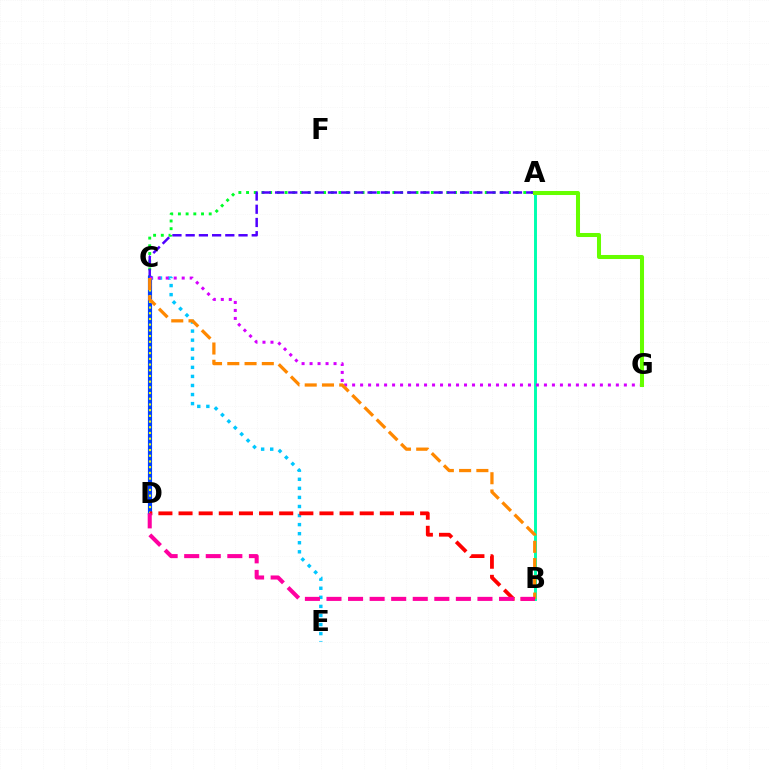{('A', 'C'): [{'color': '#00ff27', 'line_style': 'dotted', 'thickness': 2.09}, {'color': '#4f00ff', 'line_style': 'dashed', 'thickness': 1.8}], ('A', 'B'): [{'color': '#00ffaf', 'line_style': 'solid', 'thickness': 2.12}], ('C', 'E'): [{'color': '#00c7ff', 'line_style': 'dotted', 'thickness': 2.46}], ('C', 'D'): [{'color': '#003fff', 'line_style': 'solid', 'thickness': 2.99}, {'color': '#eeff00', 'line_style': 'dotted', 'thickness': 1.55}], ('C', 'G'): [{'color': '#d600ff', 'line_style': 'dotted', 'thickness': 2.17}], ('B', 'C'): [{'color': '#ff8800', 'line_style': 'dashed', 'thickness': 2.34}], ('A', 'G'): [{'color': '#66ff00', 'line_style': 'solid', 'thickness': 2.91}], ('B', 'D'): [{'color': '#ff0000', 'line_style': 'dashed', 'thickness': 2.73}, {'color': '#ff00a0', 'line_style': 'dashed', 'thickness': 2.93}]}